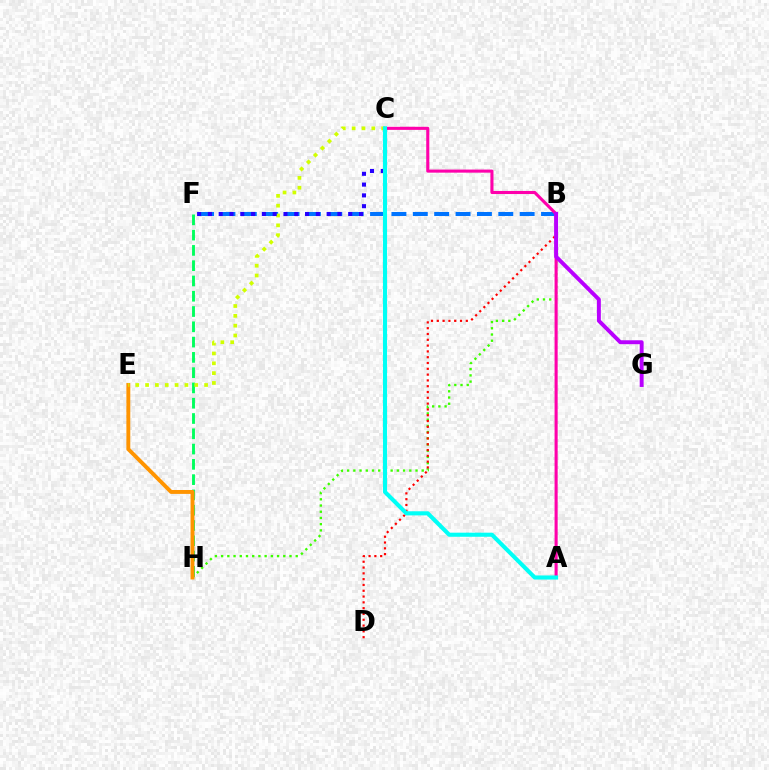{('F', 'H'): [{'color': '#00ff5c', 'line_style': 'dashed', 'thickness': 2.08}], ('B', 'H'): [{'color': '#3dff00', 'line_style': 'dotted', 'thickness': 1.69}], ('E', 'H'): [{'color': '#ff9400', 'line_style': 'solid', 'thickness': 2.81}], ('B', 'F'): [{'color': '#0074ff', 'line_style': 'dashed', 'thickness': 2.9}], ('B', 'D'): [{'color': '#ff0000', 'line_style': 'dotted', 'thickness': 1.58}], ('A', 'C'): [{'color': '#ff00ac', 'line_style': 'solid', 'thickness': 2.22}, {'color': '#00fff6', 'line_style': 'solid', 'thickness': 2.95}], ('C', 'E'): [{'color': '#d1ff00', 'line_style': 'dotted', 'thickness': 2.67}], ('C', 'F'): [{'color': '#2500ff', 'line_style': 'dotted', 'thickness': 2.93}], ('B', 'G'): [{'color': '#b900ff', 'line_style': 'solid', 'thickness': 2.82}]}